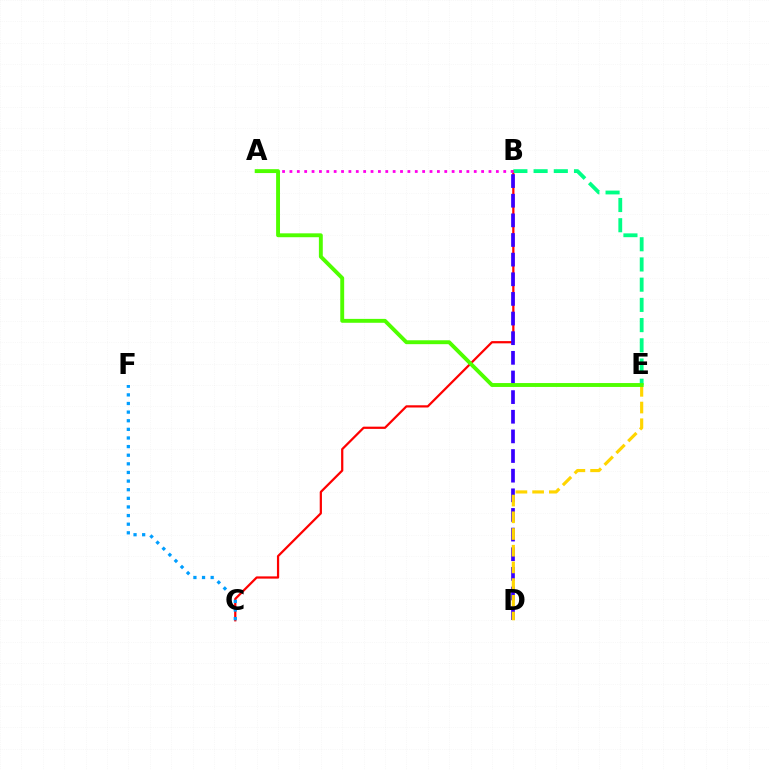{('B', 'C'): [{'color': '#ff0000', 'line_style': 'solid', 'thickness': 1.61}], ('B', 'D'): [{'color': '#3700ff', 'line_style': 'dashed', 'thickness': 2.67}], ('D', 'E'): [{'color': '#ffd500', 'line_style': 'dashed', 'thickness': 2.27}], ('B', 'E'): [{'color': '#00ff86', 'line_style': 'dashed', 'thickness': 2.75}], ('C', 'F'): [{'color': '#009eff', 'line_style': 'dotted', 'thickness': 2.34}], ('A', 'B'): [{'color': '#ff00ed', 'line_style': 'dotted', 'thickness': 2.0}], ('A', 'E'): [{'color': '#4fff00', 'line_style': 'solid', 'thickness': 2.8}]}